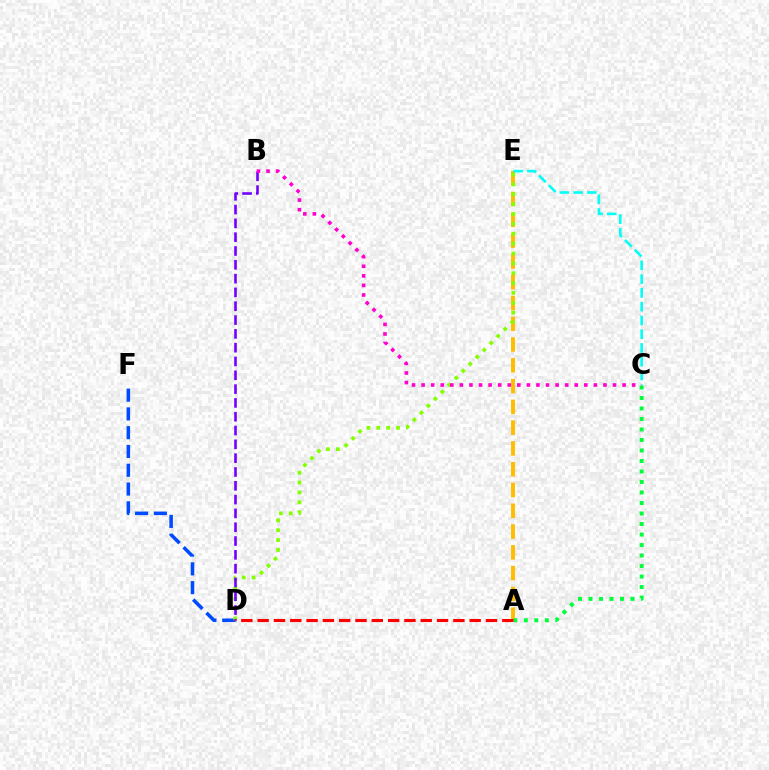{('A', 'E'): [{'color': '#ffbd00', 'line_style': 'dashed', 'thickness': 2.82}], ('A', 'C'): [{'color': '#00ff39', 'line_style': 'dotted', 'thickness': 2.85}], ('D', 'F'): [{'color': '#004bff', 'line_style': 'dashed', 'thickness': 2.55}], ('D', 'E'): [{'color': '#84ff00', 'line_style': 'dotted', 'thickness': 2.68}], ('B', 'D'): [{'color': '#7200ff', 'line_style': 'dashed', 'thickness': 1.88}], ('A', 'D'): [{'color': '#ff0000', 'line_style': 'dashed', 'thickness': 2.22}], ('C', 'E'): [{'color': '#00fff6', 'line_style': 'dashed', 'thickness': 1.87}], ('B', 'C'): [{'color': '#ff00cf', 'line_style': 'dotted', 'thickness': 2.6}]}